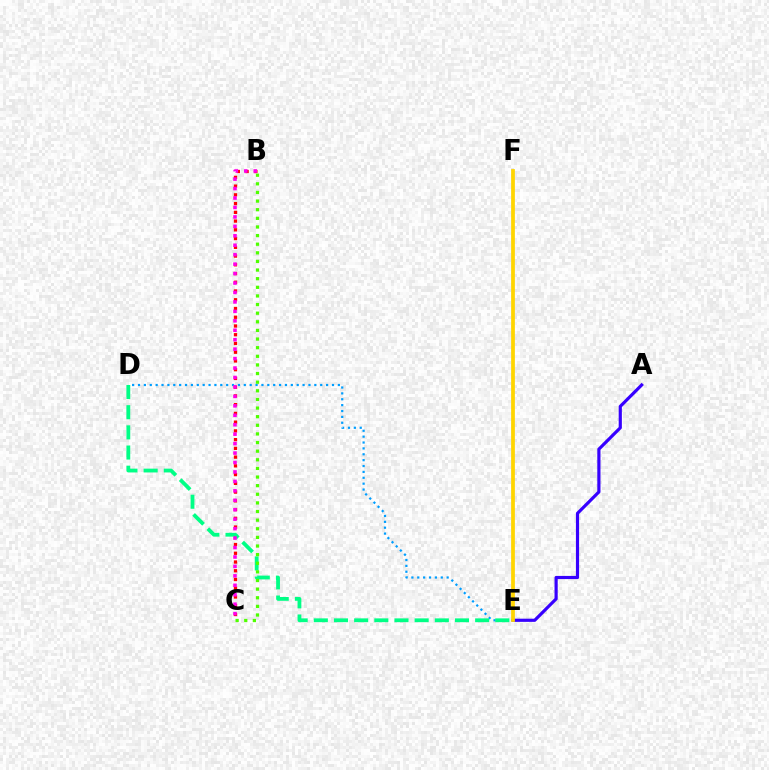{('D', 'E'): [{'color': '#009eff', 'line_style': 'dotted', 'thickness': 1.6}, {'color': '#00ff86', 'line_style': 'dashed', 'thickness': 2.74}], ('B', 'C'): [{'color': '#ff0000', 'line_style': 'dotted', 'thickness': 2.38}, {'color': '#4fff00', 'line_style': 'dotted', 'thickness': 2.34}, {'color': '#ff00ed', 'line_style': 'dotted', 'thickness': 2.57}], ('A', 'E'): [{'color': '#3700ff', 'line_style': 'solid', 'thickness': 2.29}], ('E', 'F'): [{'color': '#ffd500', 'line_style': 'solid', 'thickness': 2.7}]}